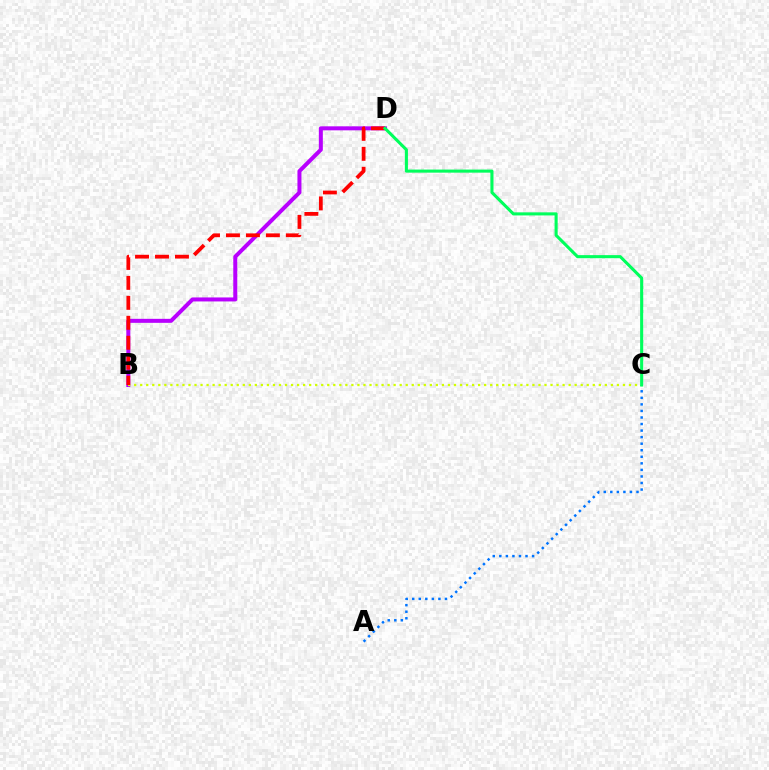{('B', 'D'): [{'color': '#b900ff', 'line_style': 'solid', 'thickness': 2.88}, {'color': '#ff0000', 'line_style': 'dashed', 'thickness': 2.71}], ('A', 'C'): [{'color': '#0074ff', 'line_style': 'dotted', 'thickness': 1.78}], ('B', 'C'): [{'color': '#d1ff00', 'line_style': 'dotted', 'thickness': 1.64}], ('C', 'D'): [{'color': '#00ff5c', 'line_style': 'solid', 'thickness': 2.22}]}